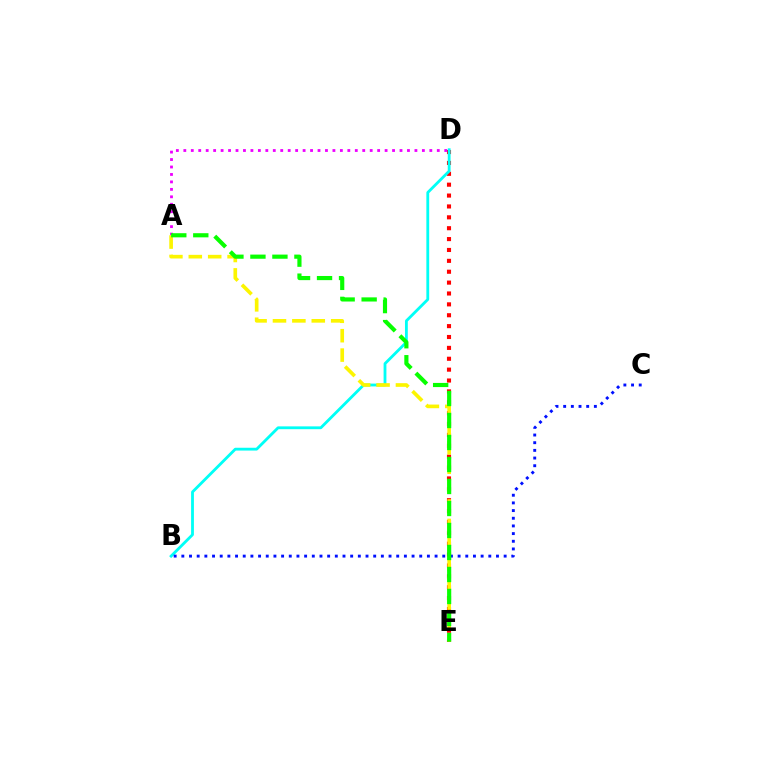{('D', 'E'): [{'color': '#ff0000', 'line_style': 'dotted', 'thickness': 2.96}], ('A', 'D'): [{'color': '#ee00ff', 'line_style': 'dotted', 'thickness': 2.03}], ('B', 'D'): [{'color': '#00fff6', 'line_style': 'solid', 'thickness': 2.03}], ('A', 'E'): [{'color': '#fcf500', 'line_style': 'dashed', 'thickness': 2.64}, {'color': '#08ff00', 'line_style': 'dashed', 'thickness': 2.99}], ('B', 'C'): [{'color': '#0010ff', 'line_style': 'dotted', 'thickness': 2.09}]}